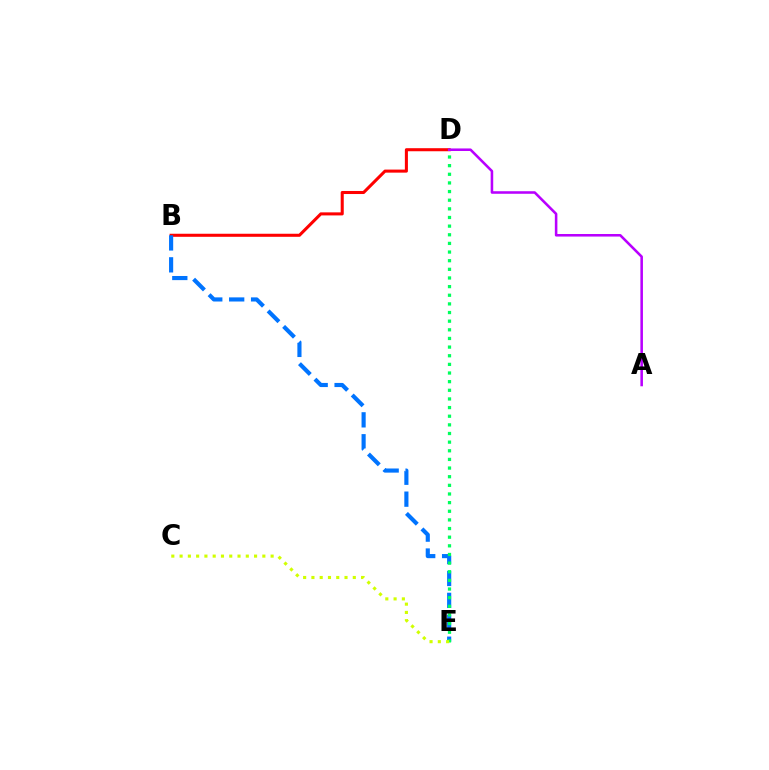{('B', 'D'): [{'color': '#ff0000', 'line_style': 'solid', 'thickness': 2.2}], ('B', 'E'): [{'color': '#0074ff', 'line_style': 'dashed', 'thickness': 2.98}], ('D', 'E'): [{'color': '#00ff5c', 'line_style': 'dotted', 'thickness': 2.35}], ('C', 'E'): [{'color': '#d1ff00', 'line_style': 'dotted', 'thickness': 2.25}], ('A', 'D'): [{'color': '#b900ff', 'line_style': 'solid', 'thickness': 1.84}]}